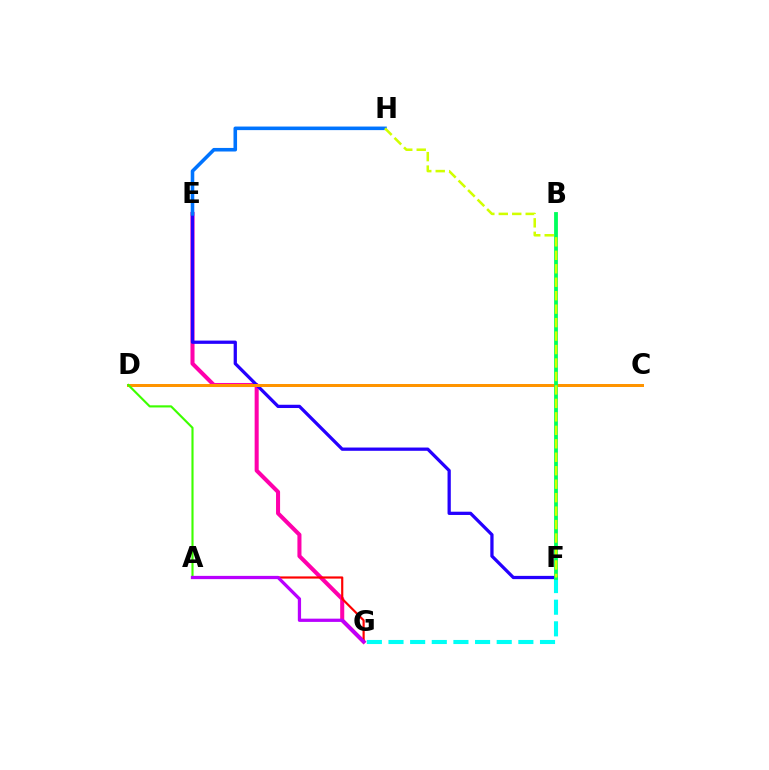{('E', 'G'): [{'color': '#ff00ac', 'line_style': 'solid', 'thickness': 2.92}], ('A', 'G'): [{'color': '#ff0000', 'line_style': 'solid', 'thickness': 1.57}, {'color': '#b900ff', 'line_style': 'solid', 'thickness': 2.34}], ('E', 'F'): [{'color': '#2500ff', 'line_style': 'solid', 'thickness': 2.35}], ('F', 'G'): [{'color': '#00fff6', 'line_style': 'dashed', 'thickness': 2.94}], ('E', 'H'): [{'color': '#0074ff', 'line_style': 'solid', 'thickness': 2.57}], ('C', 'D'): [{'color': '#ff9400', 'line_style': 'solid', 'thickness': 2.16}], ('B', 'F'): [{'color': '#00ff5c', 'line_style': 'solid', 'thickness': 2.75}], ('A', 'D'): [{'color': '#3dff00', 'line_style': 'solid', 'thickness': 1.54}], ('F', 'H'): [{'color': '#d1ff00', 'line_style': 'dashed', 'thickness': 1.83}]}